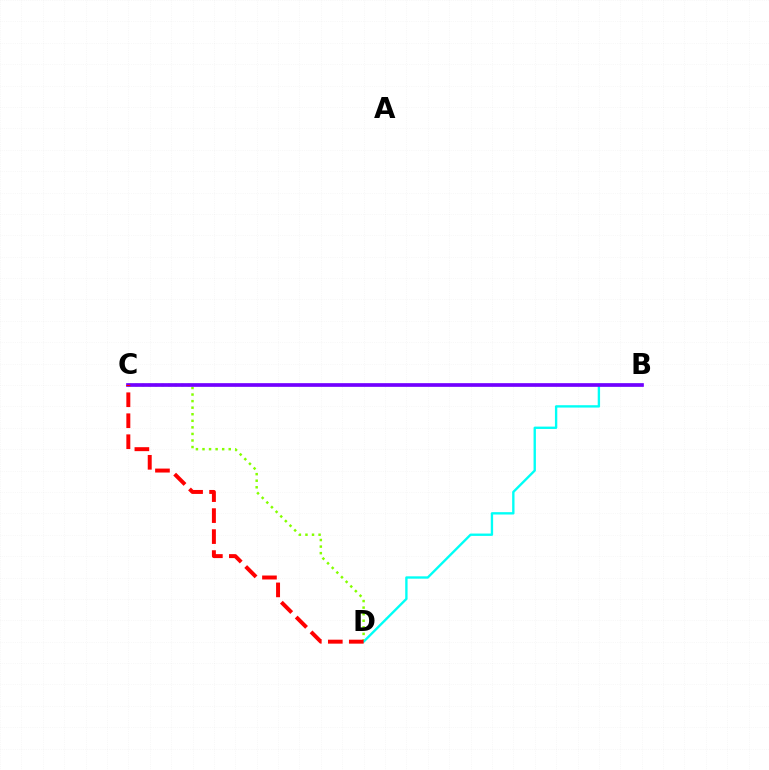{('C', 'D'): [{'color': '#84ff00', 'line_style': 'dotted', 'thickness': 1.78}, {'color': '#ff0000', 'line_style': 'dashed', 'thickness': 2.85}], ('B', 'D'): [{'color': '#00fff6', 'line_style': 'solid', 'thickness': 1.7}], ('B', 'C'): [{'color': '#7200ff', 'line_style': 'solid', 'thickness': 2.65}]}